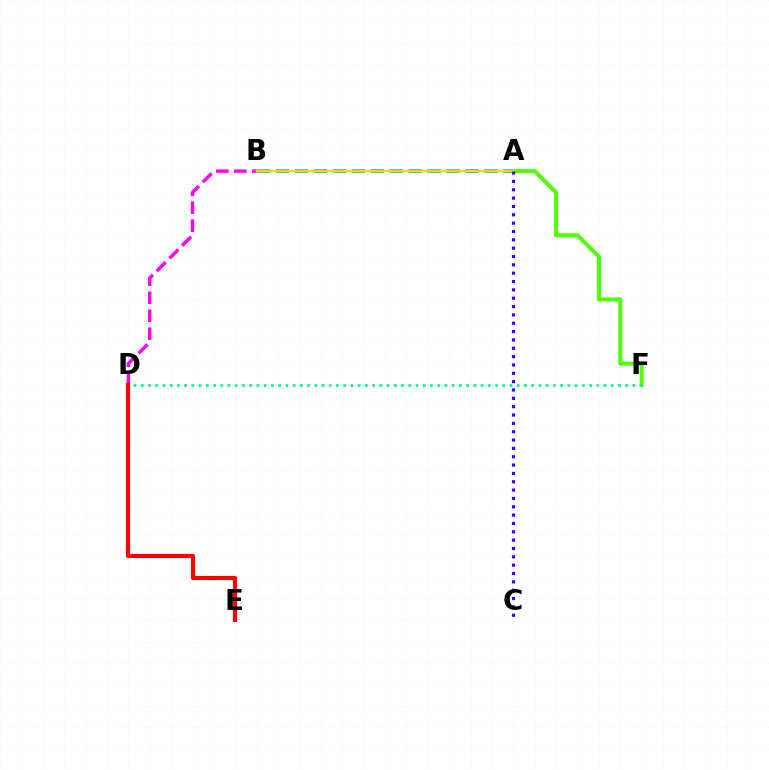{('A', 'F'): [{'color': '#4fff00', 'line_style': 'solid', 'thickness': 2.88}], ('D', 'F'): [{'color': '#00ff86', 'line_style': 'dotted', 'thickness': 1.96}], ('B', 'D'): [{'color': '#ff00ed', 'line_style': 'dashed', 'thickness': 2.44}], ('D', 'E'): [{'color': '#ff0000', 'line_style': 'solid', 'thickness': 2.99}], ('A', 'B'): [{'color': '#009eff', 'line_style': 'dashed', 'thickness': 2.57}, {'color': '#ffd500', 'line_style': 'solid', 'thickness': 1.74}], ('A', 'C'): [{'color': '#3700ff', 'line_style': 'dotted', 'thickness': 2.27}]}